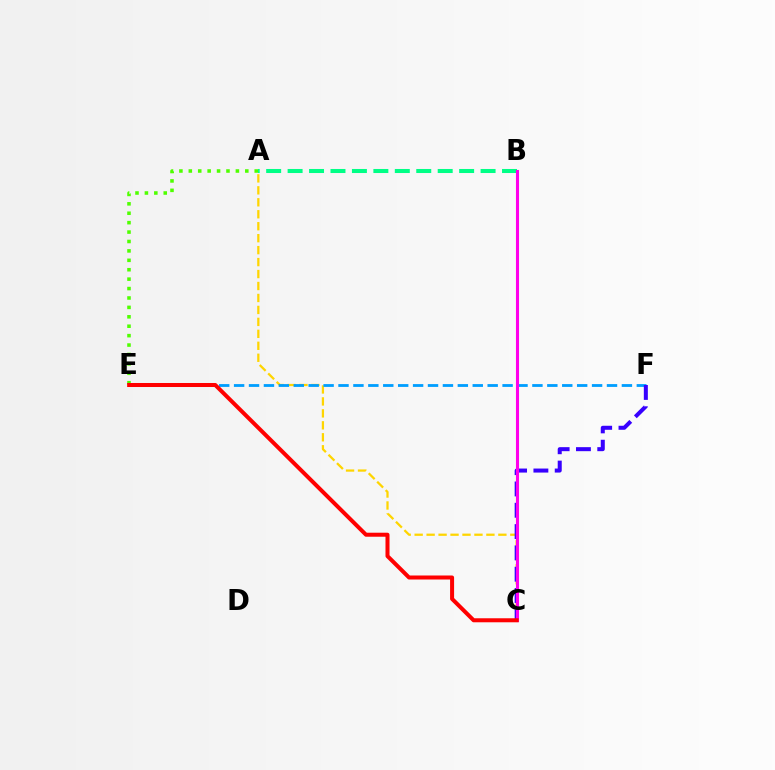{('A', 'C'): [{'color': '#ffd500', 'line_style': 'dashed', 'thickness': 1.62}], ('A', 'B'): [{'color': '#00ff86', 'line_style': 'dashed', 'thickness': 2.91}], ('E', 'F'): [{'color': '#009eff', 'line_style': 'dashed', 'thickness': 2.03}], ('A', 'E'): [{'color': '#4fff00', 'line_style': 'dotted', 'thickness': 2.56}], ('C', 'F'): [{'color': '#3700ff', 'line_style': 'dashed', 'thickness': 2.9}], ('B', 'C'): [{'color': '#ff00ed', 'line_style': 'solid', 'thickness': 2.22}], ('C', 'E'): [{'color': '#ff0000', 'line_style': 'solid', 'thickness': 2.89}]}